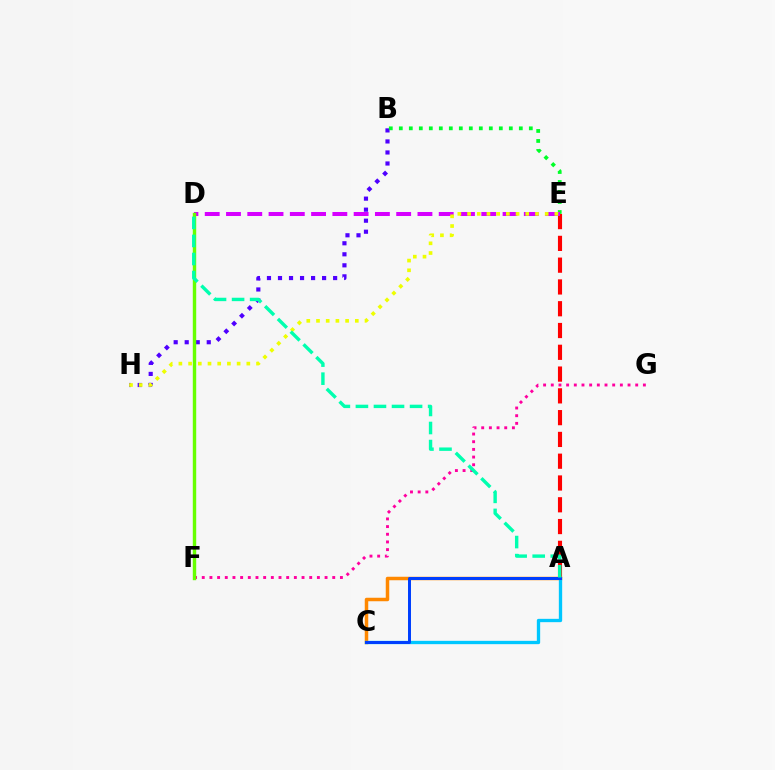{('B', 'H'): [{'color': '#4f00ff', 'line_style': 'dotted', 'thickness': 3.0}], ('B', 'E'): [{'color': '#00ff27', 'line_style': 'dotted', 'thickness': 2.72}], ('F', 'G'): [{'color': '#ff00a0', 'line_style': 'dotted', 'thickness': 2.09}], ('A', 'E'): [{'color': '#ff0000', 'line_style': 'dashed', 'thickness': 2.96}], ('D', 'E'): [{'color': '#d600ff', 'line_style': 'dashed', 'thickness': 2.89}], ('D', 'F'): [{'color': '#66ff00', 'line_style': 'solid', 'thickness': 2.45}], ('A', 'C'): [{'color': '#ff8800', 'line_style': 'solid', 'thickness': 2.52}, {'color': '#00c7ff', 'line_style': 'solid', 'thickness': 2.4}, {'color': '#003fff', 'line_style': 'solid', 'thickness': 2.15}], ('E', 'H'): [{'color': '#eeff00', 'line_style': 'dotted', 'thickness': 2.64}], ('A', 'D'): [{'color': '#00ffaf', 'line_style': 'dashed', 'thickness': 2.45}]}